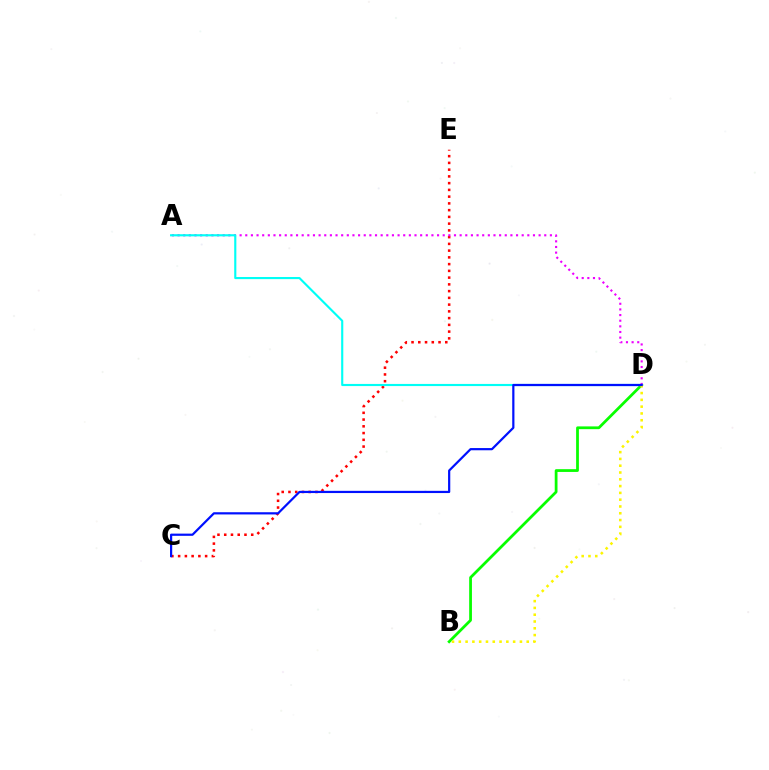{('B', 'D'): [{'color': '#08ff00', 'line_style': 'solid', 'thickness': 1.99}, {'color': '#fcf500', 'line_style': 'dotted', 'thickness': 1.85}], ('C', 'E'): [{'color': '#ff0000', 'line_style': 'dotted', 'thickness': 1.83}], ('A', 'D'): [{'color': '#ee00ff', 'line_style': 'dotted', 'thickness': 1.53}, {'color': '#00fff6', 'line_style': 'solid', 'thickness': 1.54}], ('C', 'D'): [{'color': '#0010ff', 'line_style': 'solid', 'thickness': 1.59}]}